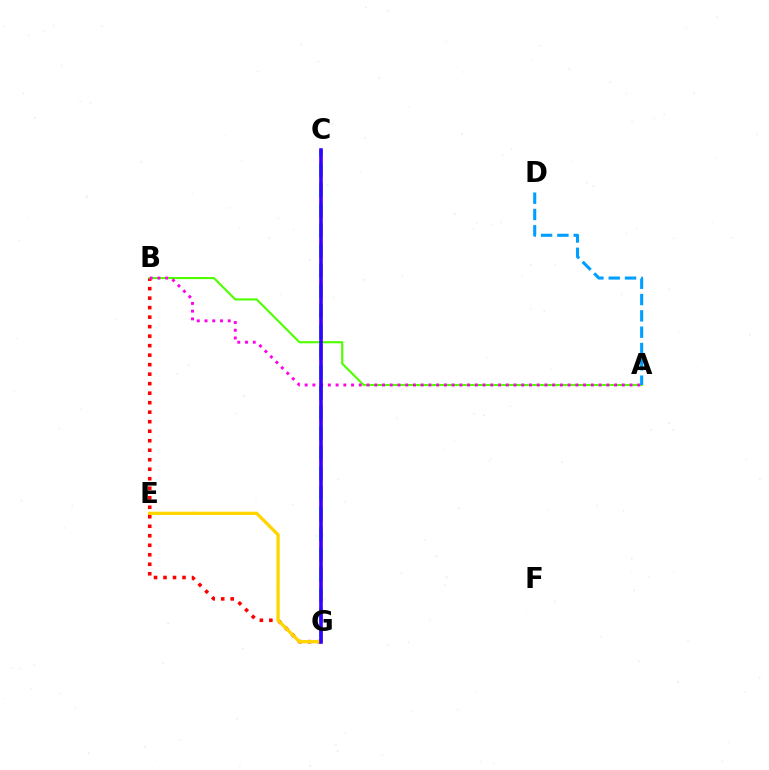{('B', 'G'): [{'color': '#ff0000', 'line_style': 'dotted', 'thickness': 2.58}], ('A', 'B'): [{'color': '#4fff00', 'line_style': 'solid', 'thickness': 1.53}, {'color': '#ff00ed', 'line_style': 'dotted', 'thickness': 2.1}], ('C', 'G'): [{'color': '#00ff86', 'line_style': 'dashed', 'thickness': 2.75}, {'color': '#3700ff', 'line_style': 'solid', 'thickness': 2.59}], ('A', 'D'): [{'color': '#009eff', 'line_style': 'dashed', 'thickness': 2.22}], ('E', 'G'): [{'color': '#ffd500', 'line_style': 'solid', 'thickness': 2.38}]}